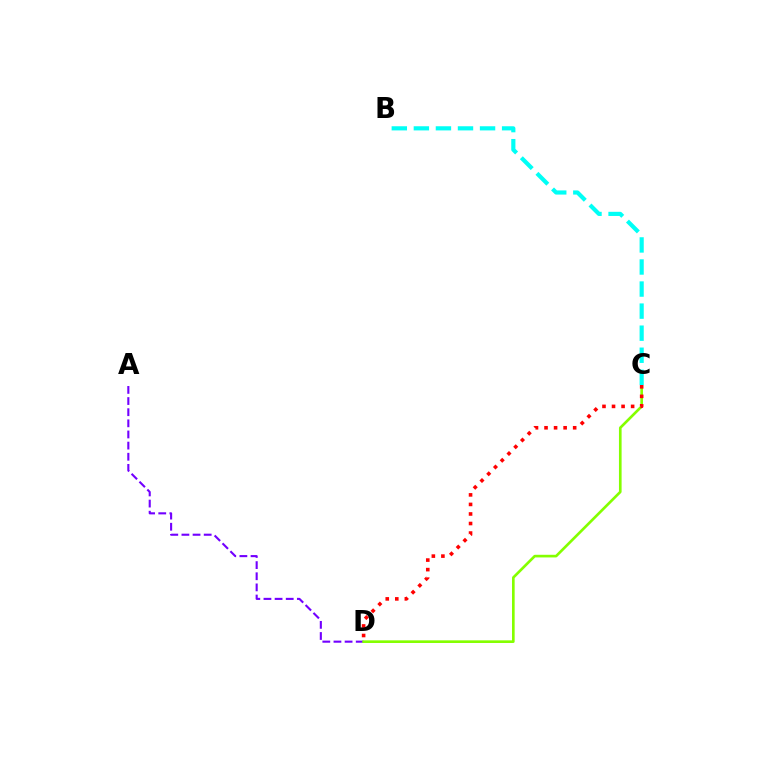{('A', 'D'): [{'color': '#7200ff', 'line_style': 'dashed', 'thickness': 1.51}], ('C', 'D'): [{'color': '#84ff00', 'line_style': 'solid', 'thickness': 1.91}, {'color': '#ff0000', 'line_style': 'dotted', 'thickness': 2.59}], ('B', 'C'): [{'color': '#00fff6', 'line_style': 'dashed', 'thickness': 3.0}]}